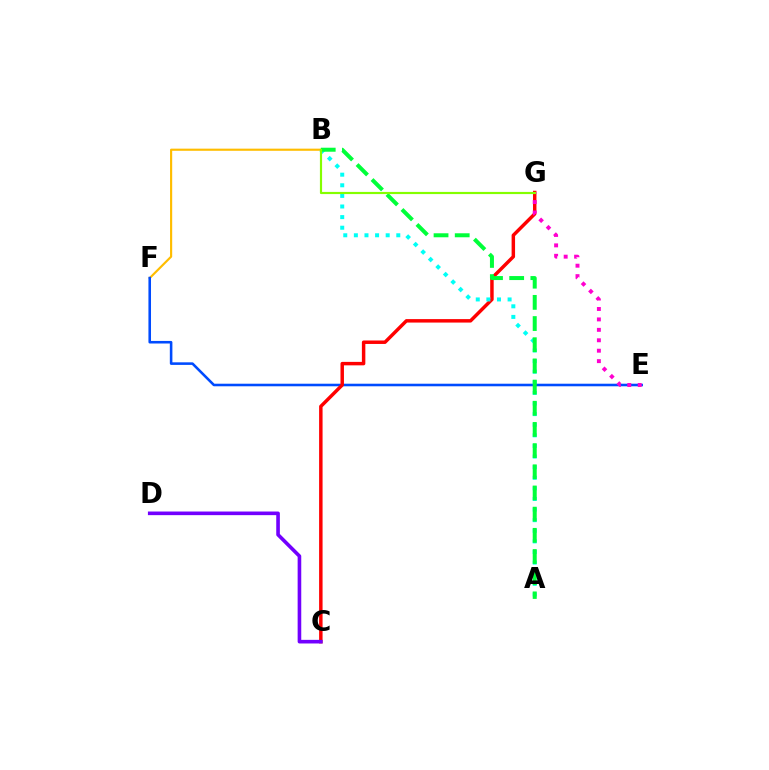{('B', 'F'): [{'color': '#ffbd00', 'line_style': 'solid', 'thickness': 1.55}], ('E', 'F'): [{'color': '#004bff', 'line_style': 'solid', 'thickness': 1.85}], ('C', 'G'): [{'color': '#ff0000', 'line_style': 'solid', 'thickness': 2.49}], ('A', 'B'): [{'color': '#00fff6', 'line_style': 'dotted', 'thickness': 2.88}, {'color': '#00ff39', 'line_style': 'dashed', 'thickness': 2.88}], ('E', 'G'): [{'color': '#ff00cf', 'line_style': 'dotted', 'thickness': 2.83}], ('C', 'D'): [{'color': '#7200ff', 'line_style': 'solid', 'thickness': 2.61}], ('B', 'G'): [{'color': '#84ff00', 'line_style': 'solid', 'thickness': 1.56}]}